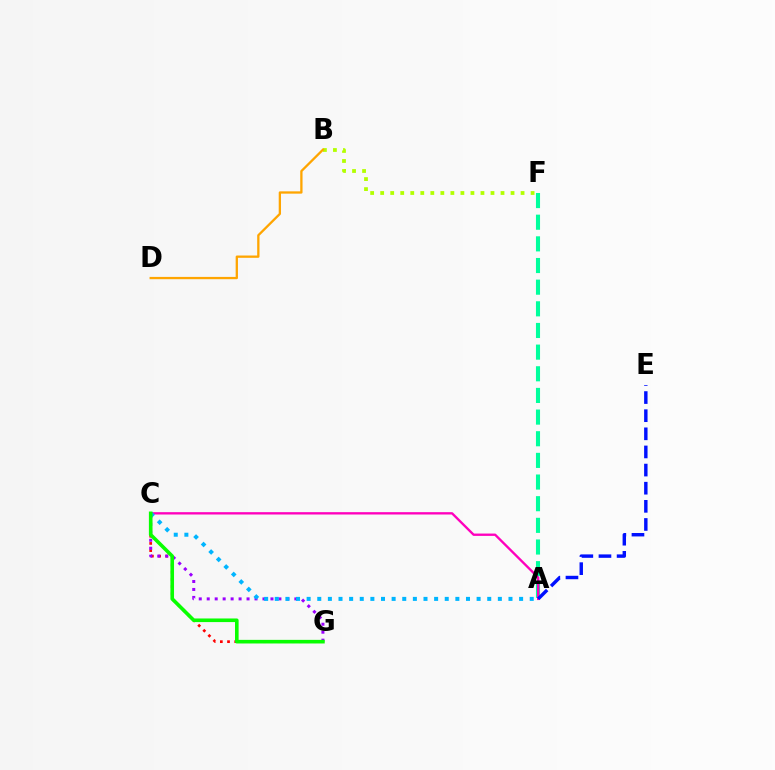{('C', 'G'): [{'color': '#ff0000', 'line_style': 'dotted', 'thickness': 1.95}, {'color': '#9b00ff', 'line_style': 'dotted', 'thickness': 2.16}, {'color': '#08ff00', 'line_style': 'solid', 'thickness': 2.6}], ('B', 'F'): [{'color': '#b3ff00', 'line_style': 'dotted', 'thickness': 2.72}], ('A', 'F'): [{'color': '#00ff9d', 'line_style': 'dashed', 'thickness': 2.94}], ('B', 'D'): [{'color': '#ffa500', 'line_style': 'solid', 'thickness': 1.66}], ('A', 'C'): [{'color': '#ff00bd', 'line_style': 'solid', 'thickness': 1.69}, {'color': '#00b5ff', 'line_style': 'dotted', 'thickness': 2.89}], ('A', 'E'): [{'color': '#0010ff', 'line_style': 'dashed', 'thickness': 2.46}]}